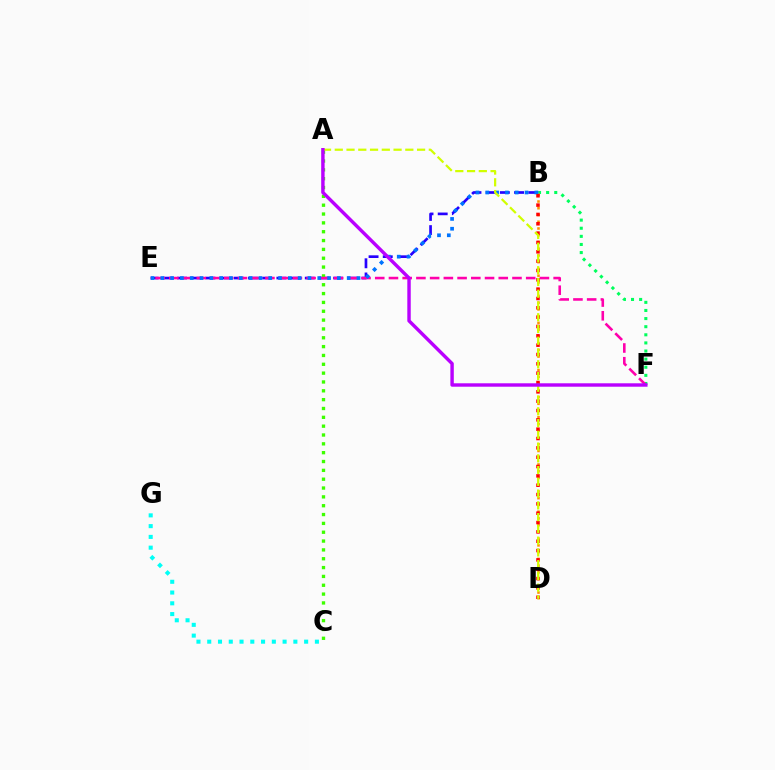{('B', 'F'): [{'color': '#00ff5c', 'line_style': 'dotted', 'thickness': 2.2}], ('B', 'E'): [{'color': '#2500ff', 'line_style': 'dashed', 'thickness': 1.93}, {'color': '#0074ff', 'line_style': 'dotted', 'thickness': 2.67}], ('A', 'C'): [{'color': '#3dff00', 'line_style': 'dotted', 'thickness': 2.4}], ('E', 'F'): [{'color': '#ff00ac', 'line_style': 'dashed', 'thickness': 1.86}], ('B', 'D'): [{'color': '#ff9400', 'line_style': 'dotted', 'thickness': 1.83}, {'color': '#ff0000', 'line_style': 'dotted', 'thickness': 2.54}], ('A', 'D'): [{'color': '#d1ff00', 'line_style': 'dashed', 'thickness': 1.6}], ('A', 'F'): [{'color': '#b900ff', 'line_style': 'solid', 'thickness': 2.46}], ('C', 'G'): [{'color': '#00fff6', 'line_style': 'dotted', 'thickness': 2.93}]}